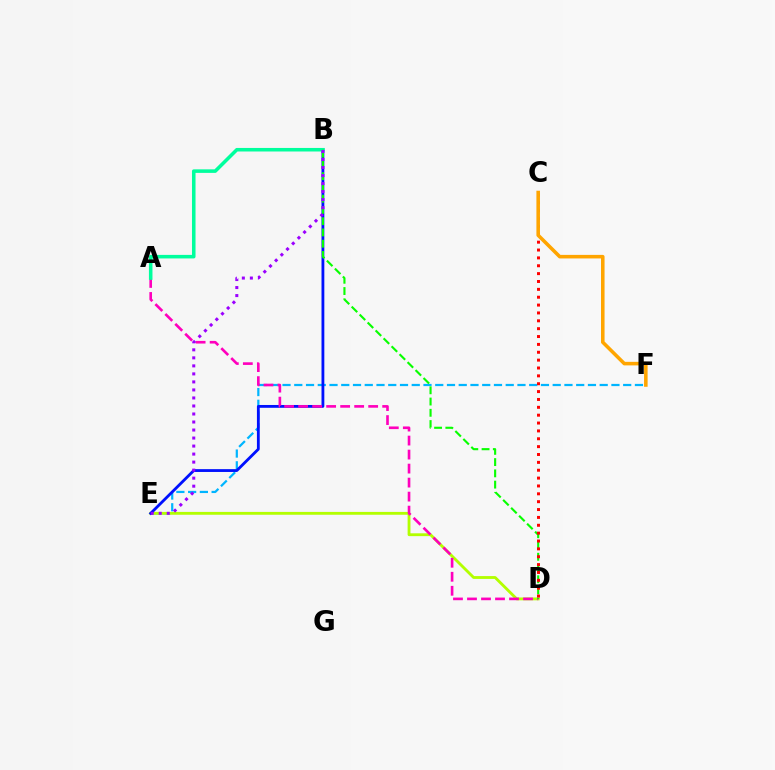{('E', 'F'): [{'color': '#00b5ff', 'line_style': 'dashed', 'thickness': 1.6}], ('D', 'E'): [{'color': '#b3ff00', 'line_style': 'solid', 'thickness': 2.04}], ('B', 'E'): [{'color': '#0010ff', 'line_style': 'solid', 'thickness': 2.03}, {'color': '#9b00ff', 'line_style': 'dotted', 'thickness': 2.18}], ('A', 'D'): [{'color': '#ff00bd', 'line_style': 'dashed', 'thickness': 1.9}], ('A', 'B'): [{'color': '#00ff9d', 'line_style': 'solid', 'thickness': 2.55}], ('B', 'D'): [{'color': '#08ff00', 'line_style': 'dashed', 'thickness': 1.53}], ('C', 'D'): [{'color': '#ff0000', 'line_style': 'dotted', 'thickness': 2.14}], ('C', 'F'): [{'color': '#ffa500', 'line_style': 'solid', 'thickness': 2.56}]}